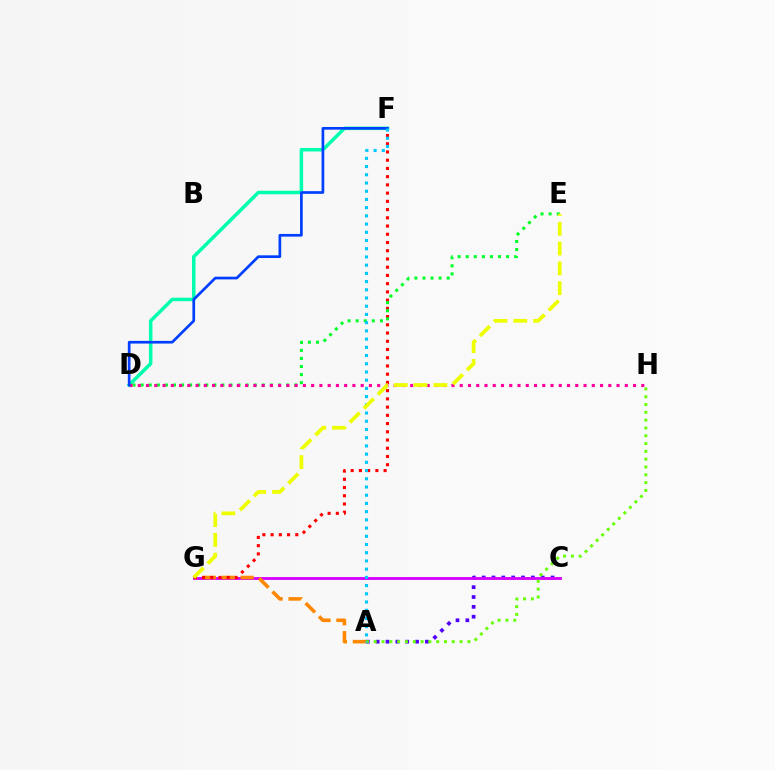{('A', 'C'): [{'color': '#4f00ff', 'line_style': 'dotted', 'thickness': 2.68}], ('C', 'G'): [{'color': '#d600ff', 'line_style': 'solid', 'thickness': 2.06}], ('A', 'G'): [{'color': '#ff8800', 'line_style': 'dashed', 'thickness': 2.57}], ('D', 'F'): [{'color': '#00ffaf', 'line_style': 'solid', 'thickness': 2.52}, {'color': '#003fff', 'line_style': 'solid', 'thickness': 1.94}], ('F', 'G'): [{'color': '#ff0000', 'line_style': 'dotted', 'thickness': 2.24}], ('D', 'E'): [{'color': '#00ff27', 'line_style': 'dotted', 'thickness': 2.2}], ('D', 'H'): [{'color': '#ff00a0', 'line_style': 'dotted', 'thickness': 2.24}], ('A', 'H'): [{'color': '#66ff00', 'line_style': 'dotted', 'thickness': 2.12}], ('A', 'F'): [{'color': '#00c7ff', 'line_style': 'dotted', 'thickness': 2.23}], ('E', 'G'): [{'color': '#eeff00', 'line_style': 'dashed', 'thickness': 2.69}]}